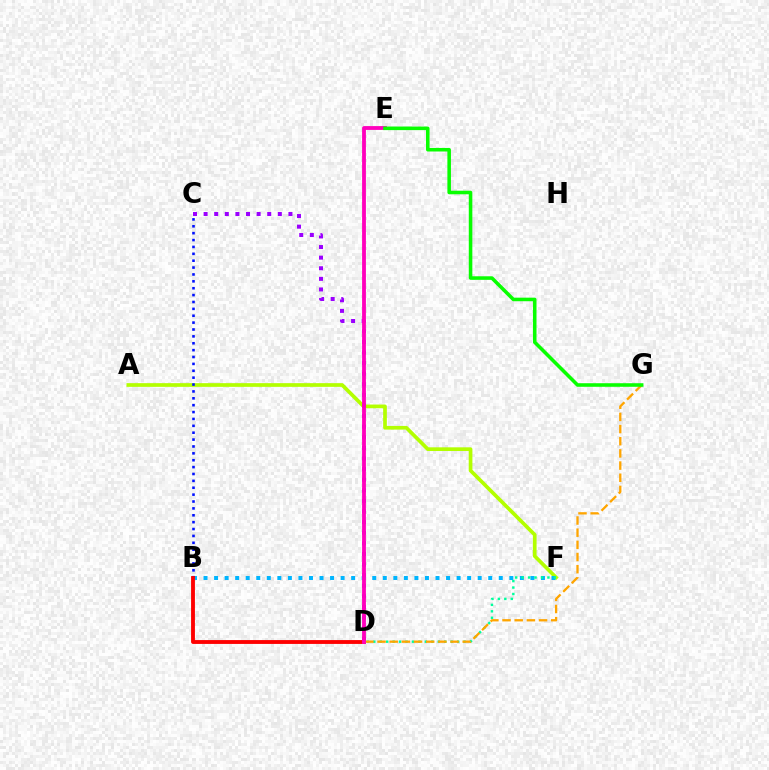{('A', 'F'): [{'color': '#b3ff00', 'line_style': 'solid', 'thickness': 2.66}], ('B', 'F'): [{'color': '#00b5ff', 'line_style': 'dotted', 'thickness': 2.86}], ('B', 'C'): [{'color': '#0010ff', 'line_style': 'dotted', 'thickness': 1.87}], ('B', 'D'): [{'color': '#ff0000', 'line_style': 'solid', 'thickness': 2.77}], ('C', 'D'): [{'color': '#9b00ff', 'line_style': 'dotted', 'thickness': 2.88}], ('D', 'F'): [{'color': '#00ff9d', 'line_style': 'dotted', 'thickness': 1.75}], ('D', 'G'): [{'color': '#ffa500', 'line_style': 'dashed', 'thickness': 1.65}], ('D', 'E'): [{'color': '#ff00bd', 'line_style': 'solid', 'thickness': 2.75}], ('E', 'G'): [{'color': '#08ff00', 'line_style': 'solid', 'thickness': 2.56}]}